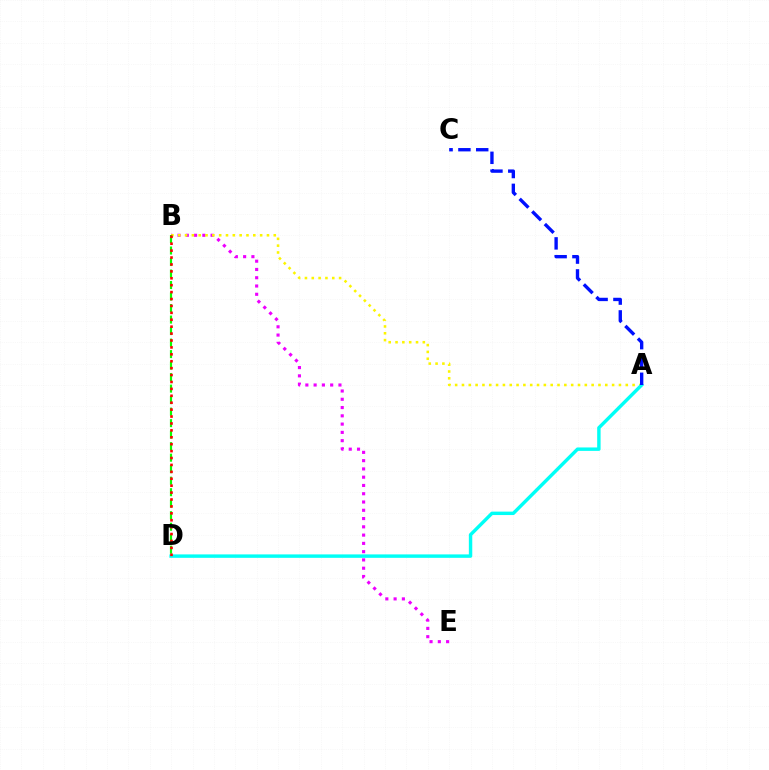{('B', 'E'): [{'color': '#ee00ff', 'line_style': 'dotted', 'thickness': 2.25}], ('A', 'B'): [{'color': '#fcf500', 'line_style': 'dotted', 'thickness': 1.85}], ('A', 'D'): [{'color': '#00fff6', 'line_style': 'solid', 'thickness': 2.47}], ('A', 'C'): [{'color': '#0010ff', 'line_style': 'dashed', 'thickness': 2.42}], ('B', 'D'): [{'color': '#08ff00', 'line_style': 'dashed', 'thickness': 1.56}, {'color': '#ff0000', 'line_style': 'dotted', 'thickness': 1.88}]}